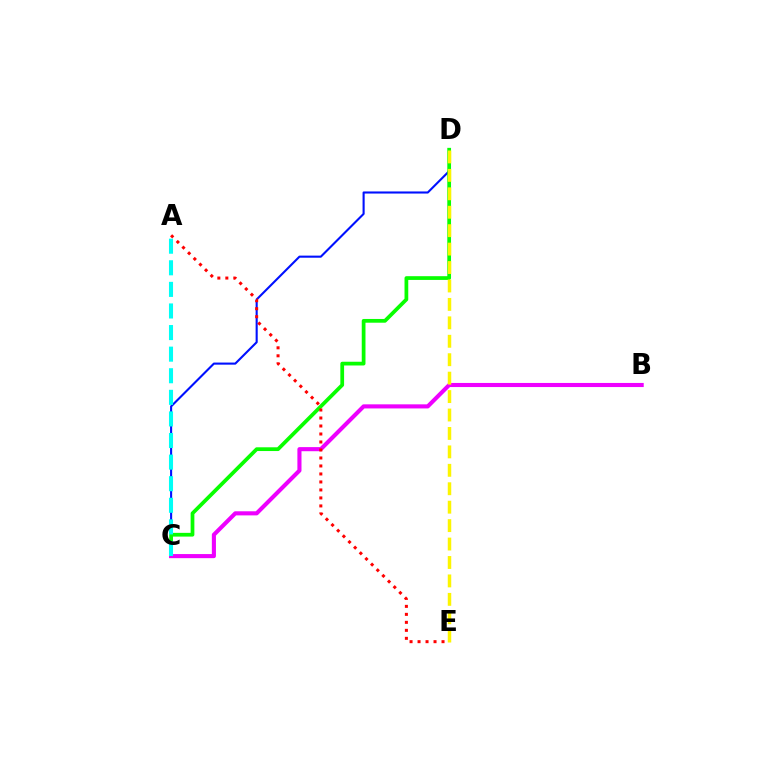{('C', 'D'): [{'color': '#0010ff', 'line_style': 'solid', 'thickness': 1.51}, {'color': '#08ff00', 'line_style': 'solid', 'thickness': 2.7}], ('B', 'C'): [{'color': '#ee00ff', 'line_style': 'solid', 'thickness': 2.95}], ('A', 'C'): [{'color': '#00fff6', 'line_style': 'dashed', 'thickness': 2.93}], ('D', 'E'): [{'color': '#fcf500', 'line_style': 'dashed', 'thickness': 2.5}], ('A', 'E'): [{'color': '#ff0000', 'line_style': 'dotted', 'thickness': 2.17}]}